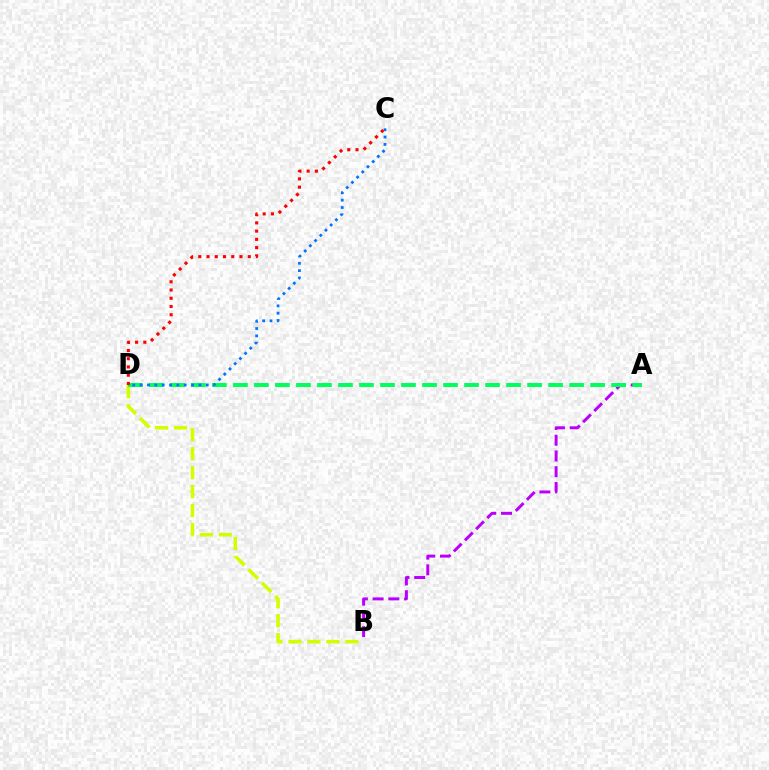{('A', 'B'): [{'color': '#b900ff', 'line_style': 'dashed', 'thickness': 2.14}], ('B', 'D'): [{'color': '#d1ff00', 'line_style': 'dashed', 'thickness': 2.58}], ('A', 'D'): [{'color': '#00ff5c', 'line_style': 'dashed', 'thickness': 2.85}], ('C', 'D'): [{'color': '#0074ff', 'line_style': 'dotted', 'thickness': 2.0}, {'color': '#ff0000', 'line_style': 'dotted', 'thickness': 2.24}]}